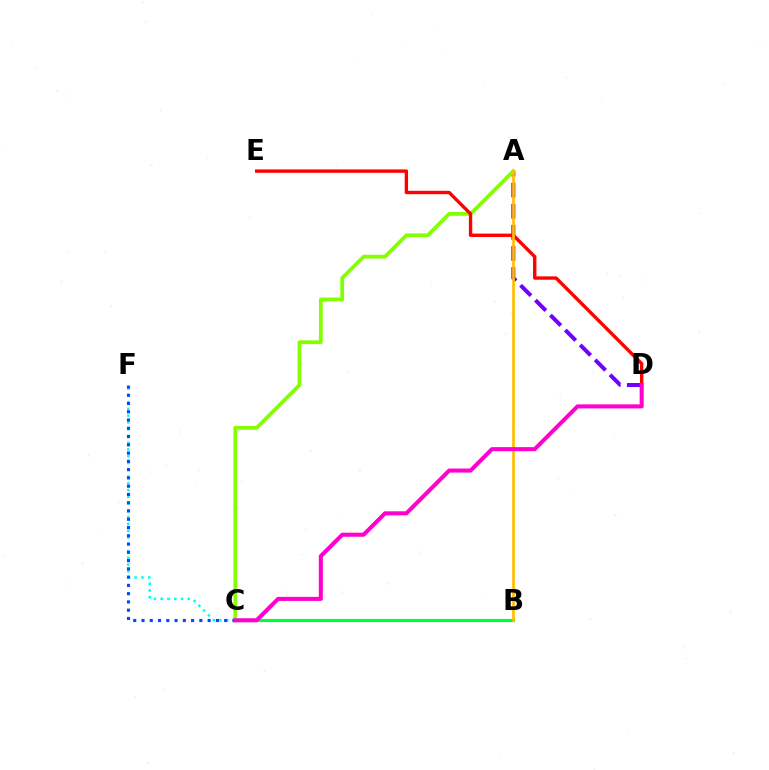{('A', 'D'): [{'color': '#7200ff', 'line_style': 'dashed', 'thickness': 2.87}], ('C', 'F'): [{'color': '#00fff6', 'line_style': 'dotted', 'thickness': 1.84}, {'color': '#004bff', 'line_style': 'dotted', 'thickness': 2.25}], ('A', 'C'): [{'color': '#84ff00', 'line_style': 'solid', 'thickness': 2.72}], ('B', 'C'): [{'color': '#00ff39', 'line_style': 'solid', 'thickness': 2.31}], ('D', 'E'): [{'color': '#ff0000', 'line_style': 'solid', 'thickness': 2.43}], ('A', 'B'): [{'color': '#ffbd00', 'line_style': 'solid', 'thickness': 1.94}], ('C', 'D'): [{'color': '#ff00cf', 'line_style': 'solid', 'thickness': 2.92}]}